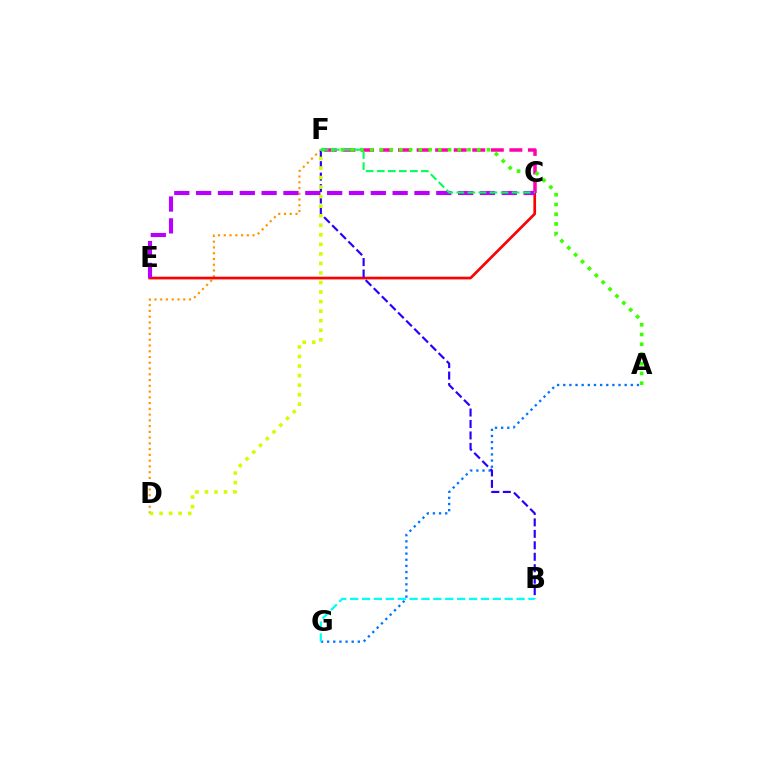{('A', 'G'): [{'color': '#0074ff', 'line_style': 'dotted', 'thickness': 1.67}], ('D', 'F'): [{'color': '#ff9400', 'line_style': 'dotted', 'thickness': 1.56}, {'color': '#d1ff00', 'line_style': 'dotted', 'thickness': 2.59}], ('C', 'E'): [{'color': '#ff0000', 'line_style': 'solid', 'thickness': 1.93}, {'color': '#b900ff', 'line_style': 'dashed', 'thickness': 2.97}], ('B', 'F'): [{'color': '#2500ff', 'line_style': 'dashed', 'thickness': 1.56}], ('B', 'G'): [{'color': '#00fff6', 'line_style': 'dashed', 'thickness': 1.61}], ('C', 'F'): [{'color': '#ff00ac', 'line_style': 'dashed', 'thickness': 2.52}, {'color': '#00ff5c', 'line_style': 'dashed', 'thickness': 1.5}], ('A', 'F'): [{'color': '#3dff00', 'line_style': 'dotted', 'thickness': 2.64}]}